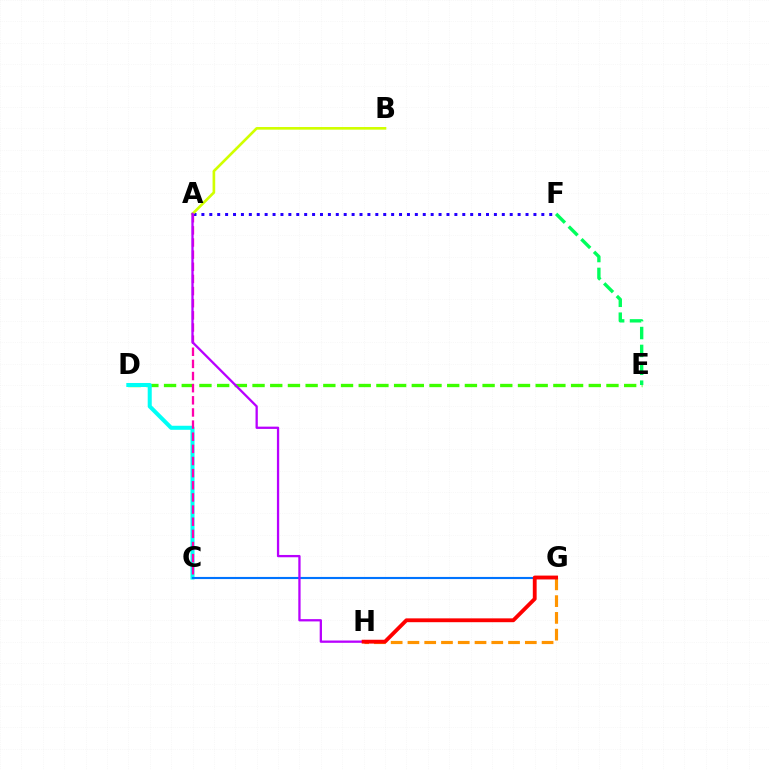{('D', 'E'): [{'color': '#3dff00', 'line_style': 'dashed', 'thickness': 2.4}], ('G', 'H'): [{'color': '#ff9400', 'line_style': 'dashed', 'thickness': 2.28}, {'color': '#ff0000', 'line_style': 'solid', 'thickness': 2.76}], ('A', 'F'): [{'color': '#2500ff', 'line_style': 'dotted', 'thickness': 2.15}], ('E', 'F'): [{'color': '#00ff5c', 'line_style': 'dashed', 'thickness': 2.43}], ('C', 'D'): [{'color': '#00fff6', 'line_style': 'solid', 'thickness': 2.91}], ('A', 'B'): [{'color': '#d1ff00', 'line_style': 'solid', 'thickness': 1.91}], ('A', 'C'): [{'color': '#ff00ac', 'line_style': 'dashed', 'thickness': 1.65}], ('C', 'G'): [{'color': '#0074ff', 'line_style': 'solid', 'thickness': 1.54}], ('A', 'H'): [{'color': '#b900ff', 'line_style': 'solid', 'thickness': 1.65}]}